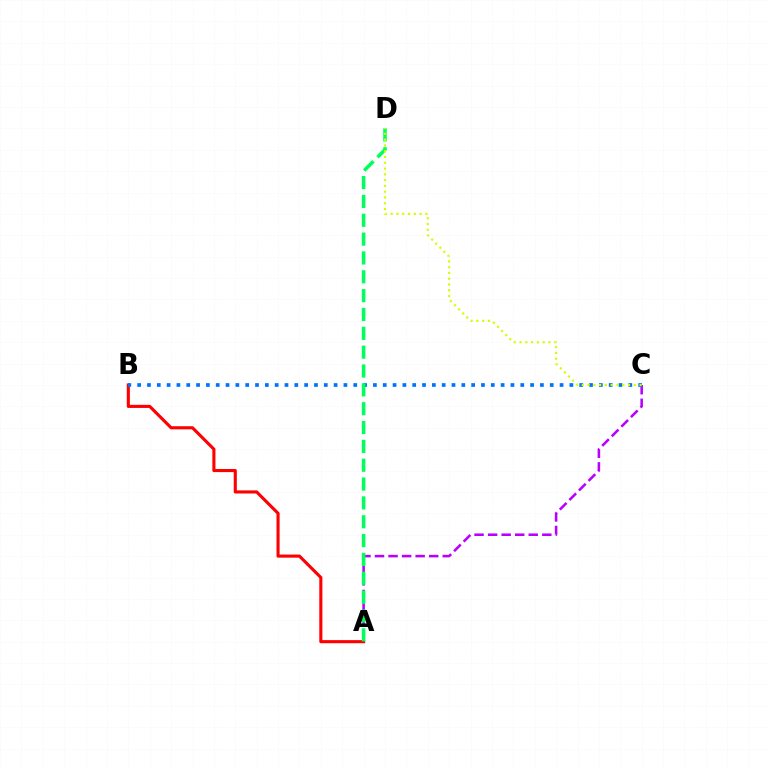{('A', 'B'): [{'color': '#ff0000', 'line_style': 'solid', 'thickness': 2.23}], ('A', 'C'): [{'color': '#b900ff', 'line_style': 'dashed', 'thickness': 1.84}], ('B', 'C'): [{'color': '#0074ff', 'line_style': 'dotted', 'thickness': 2.67}], ('A', 'D'): [{'color': '#00ff5c', 'line_style': 'dashed', 'thickness': 2.56}], ('C', 'D'): [{'color': '#d1ff00', 'line_style': 'dotted', 'thickness': 1.57}]}